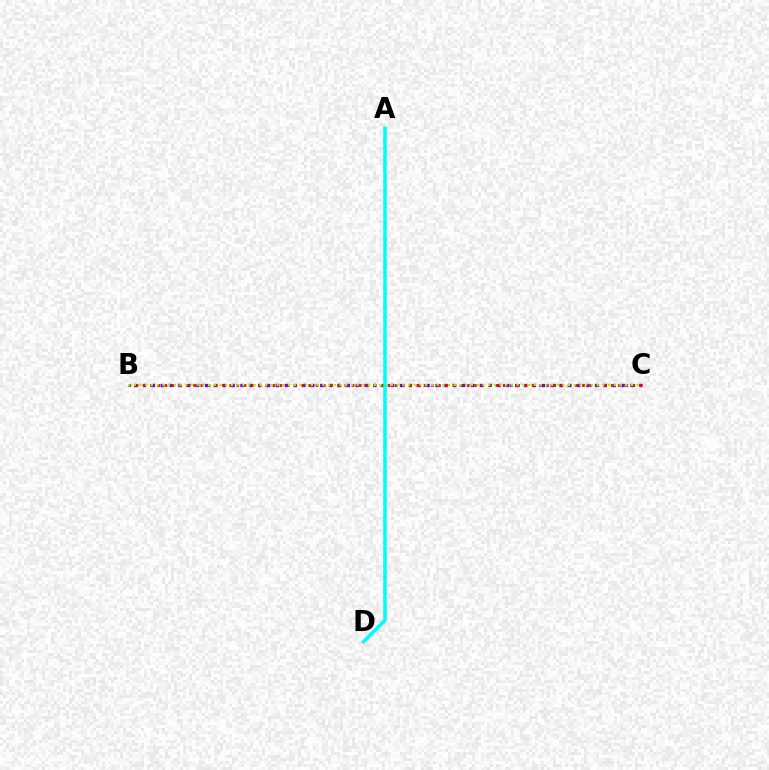{('B', 'C'): [{'color': '#7200ff', 'line_style': 'dotted', 'thickness': 2.41}, {'color': '#ff0000', 'line_style': 'dotted', 'thickness': 1.96}, {'color': '#84ff00', 'line_style': 'dotted', 'thickness': 1.55}], ('A', 'D'): [{'color': '#00fff6', 'line_style': 'solid', 'thickness': 2.55}]}